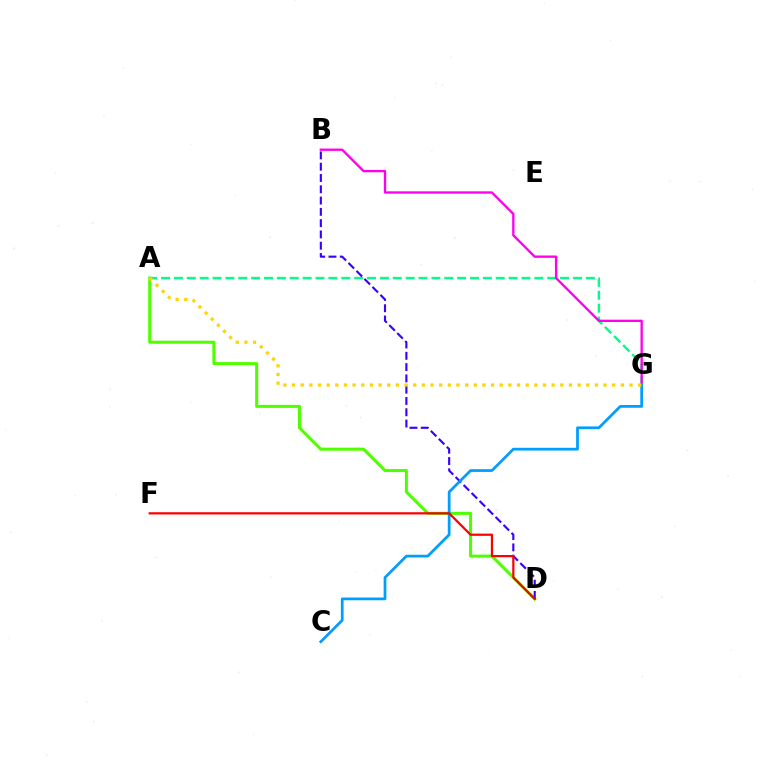{('A', 'G'): [{'color': '#00ff86', 'line_style': 'dashed', 'thickness': 1.75}, {'color': '#ffd500', 'line_style': 'dotted', 'thickness': 2.35}], ('A', 'D'): [{'color': '#4fff00', 'line_style': 'solid', 'thickness': 2.19}], ('B', 'D'): [{'color': '#3700ff', 'line_style': 'dashed', 'thickness': 1.53}], ('B', 'G'): [{'color': '#ff00ed', 'line_style': 'solid', 'thickness': 1.69}], ('C', 'G'): [{'color': '#009eff', 'line_style': 'solid', 'thickness': 1.98}], ('D', 'F'): [{'color': '#ff0000', 'line_style': 'solid', 'thickness': 1.6}]}